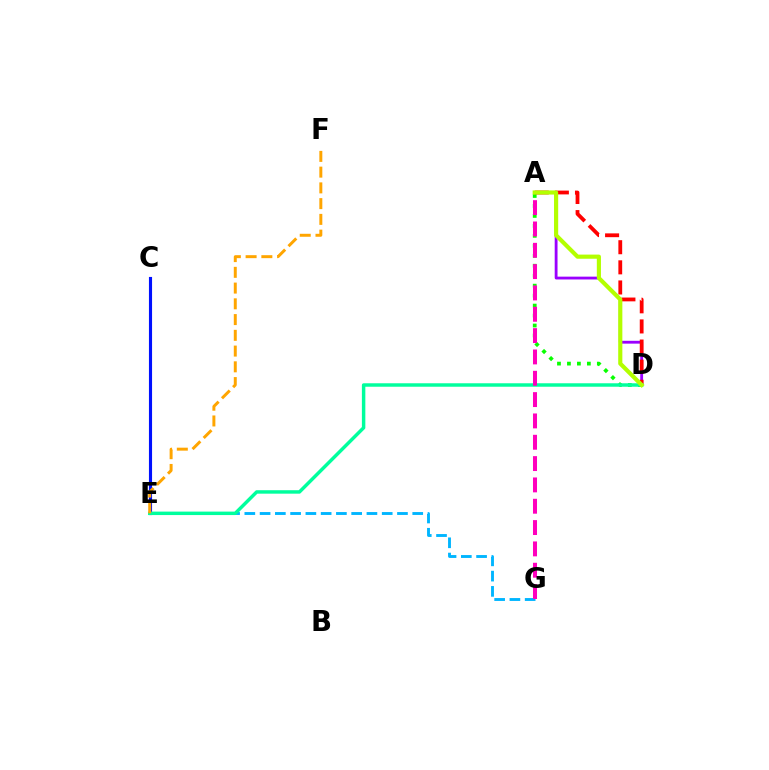{('C', 'E'): [{'color': '#0010ff', 'line_style': 'solid', 'thickness': 2.24}], ('E', 'G'): [{'color': '#00b5ff', 'line_style': 'dashed', 'thickness': 2.07}], ('A', 'D'): [{'color': '#08ff00', 'line_style': 'dotted', 'thickness': 2.71}, {'color': '#9b00ff', 'line_style': 'solid', 'thickness': 2.03}, {'color': '#ff0000', 'line_style': 'dashed', 'thickness': 2.73}, {'color': '#b3ff00', 'line_style': 'solid', 'thickness': 2.98}], ('D', 'E'): [{'color': '#00ff9d', 'line_style': 'solid', 'thickness': 2.49}], ('A', 'G'): [{'color': '#ff00bd', 'line_style': 'dashed', 'thickness': 2.9}], ('E', 'F'): [{'color': '#ffa500', 'line_style': 'dashed', 'thickness': 2.14}]}